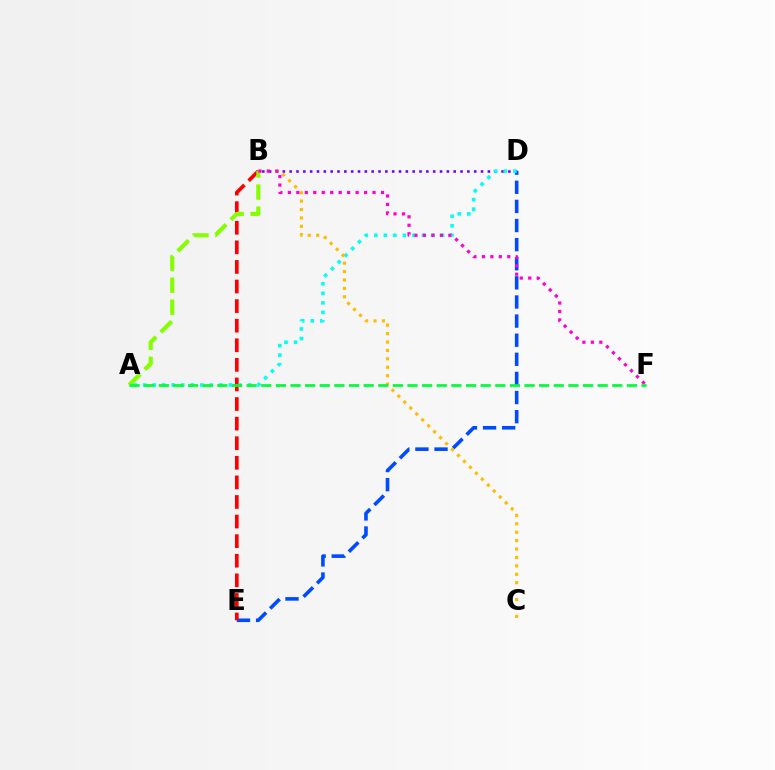{('B', 'D'): [{'color': '#7200ff', 'line_style': 'dotted', 'thickness': 1.86}], ('D', 'E'): [{'color': '#004bff', 'line_style': 'dashed', 'thickness': 2.6}], ('B', 'E'): [{'color': '#ff0000', 'line_style': 'dashed', 'thickness': 2.66}], ('A', 'B'): [{'color': '#84ff00', 'line_style': 'dashed', 'thickness': 2.99}], ('A', 'D'): [{'color': '#00fff6', 'line_style': 'dotted', 'thickness': 2.59}], ('B', 'C'): [{'color': '#ffbd00', 'line_style': 'dotted', 'thickness': 2.29}], ('B', 'F'): [{'color': '#ff00cf', 'line_style': 'dotted', 'thickness': 2.3}], ('A', 'F'): [{'color': '#00ff39', 'line_style': 'dashed', 'thickness': 1.99}]}